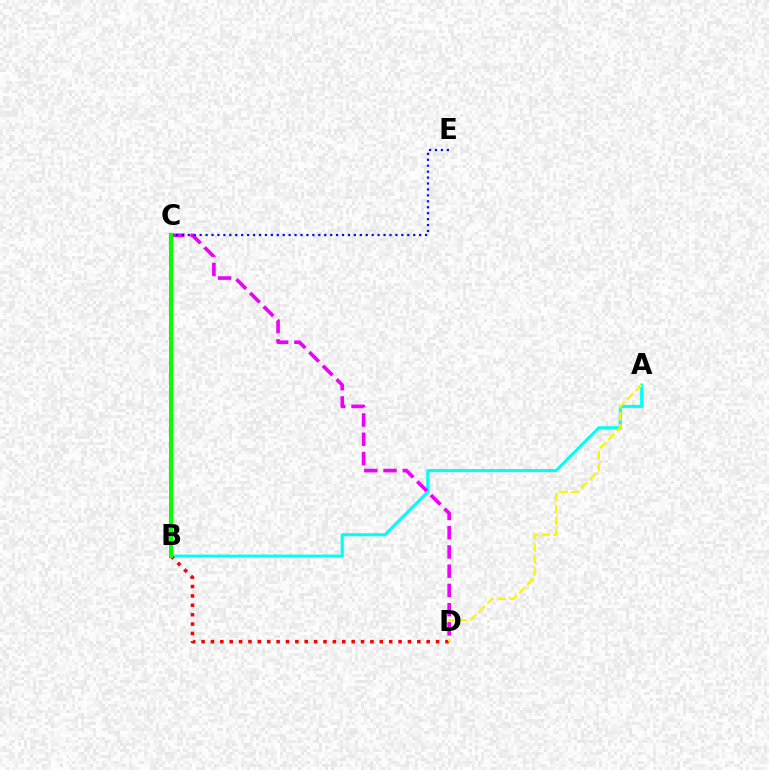{('A', 'B'): [{'color': '#00fff6', 'line_style': 'solid', 'thickness': 2.2}], ('B', 'D'): [{'color': '#ff0000', 'line_style': 'dotted', 'thickness': 2.55}], ('A', 'D'): [{'color': '#fcf500', 'line_style': 'dashed', 'thickness': 1.63}], ('C', 'D'): [{'color': '#ee00ff', 'line_style': 'dashed', 'thickness': 2.61}], ('C', 'E'): [{'color': '#0010ff', 'line_style': 'dotted', 'thickness': 1.61}], ('B', 'C'): [{'color': '#08ff00', 'line_style': 'solid', 'thickness': 2.89}]}